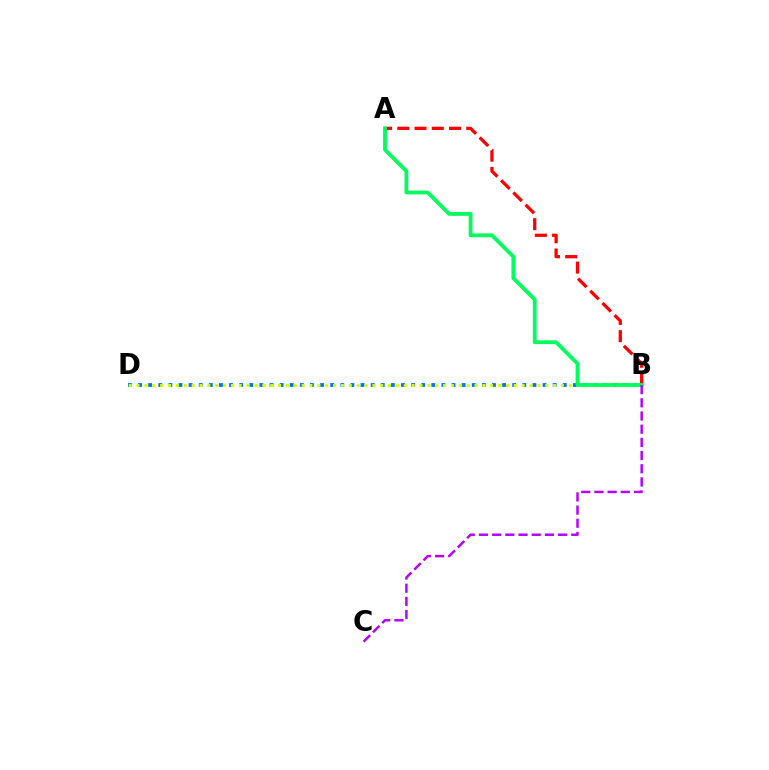{('B', 'D'): [{'color': '#0074ff', 'line_style': 'dotted', 'thickness': 2.75}, {'color': '#d1ff00', 'line_style': 'dotted', 'thickness': 2.14}], ('A', 'B'): [{'color': '#ff0000', 'line_style': 'dashed', 'thickness': 2.34}, {'color': '#00ff5c', 'line_style': 'solid', 'thickness': 2.74}], ('B', 'C'): [{'color': '#b900ff', 'line_style': 'dashed', 'thickness': 1.79}]}